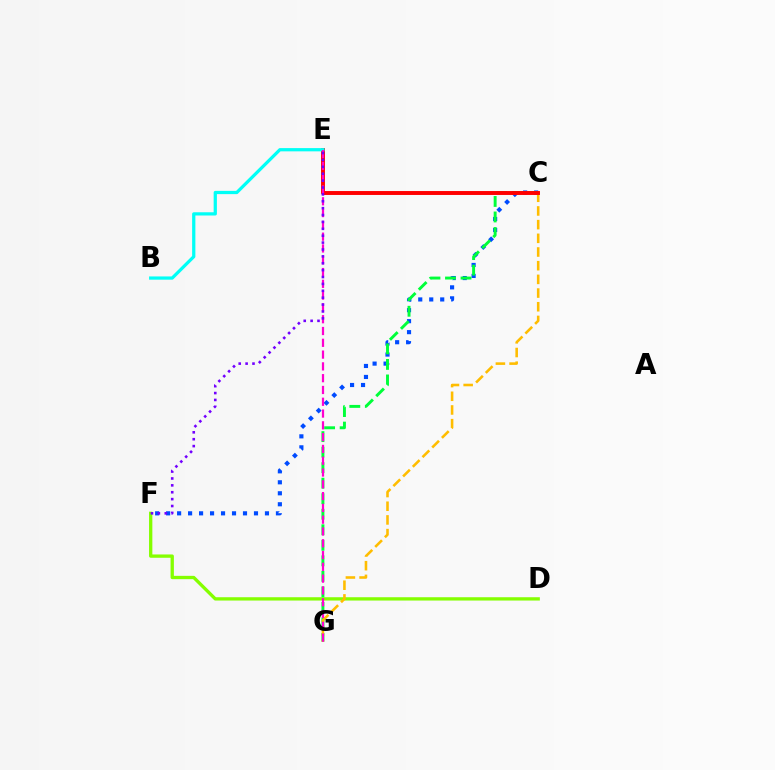{('D', 'F'): [{'color': '#84ff00', 'line_style': 'solid', 'thickness': 2.38}], ('C', 'F'): [{'color': '#004bff', 'line_style': 'dotted', 'thickness': 2.98}], ('C', 'G'): [{'color': '#00ff39', 'line_style': 'dashed', 'thickness': 2.11}, {'color': '#ffbd00', 'line_style': 'dashed', 'thickness': 1.86}], ('C', 'E'): [{'color': '#ff0000', 'line_style': 'solid', 'thickness': 2.82}], ('B', 'E'): [{'color': '#00fff6', 'line_style': 'solid', 'thickness': 2.33}], ('E', 'G'): [{'color': '#ff00cf', 'line_style': 'dashed', 'thickness': 1.6}], ('E', 'F'): [{'color': '#7200ff', 'line_style': 'dotted', 'thickness': 1.87}]}